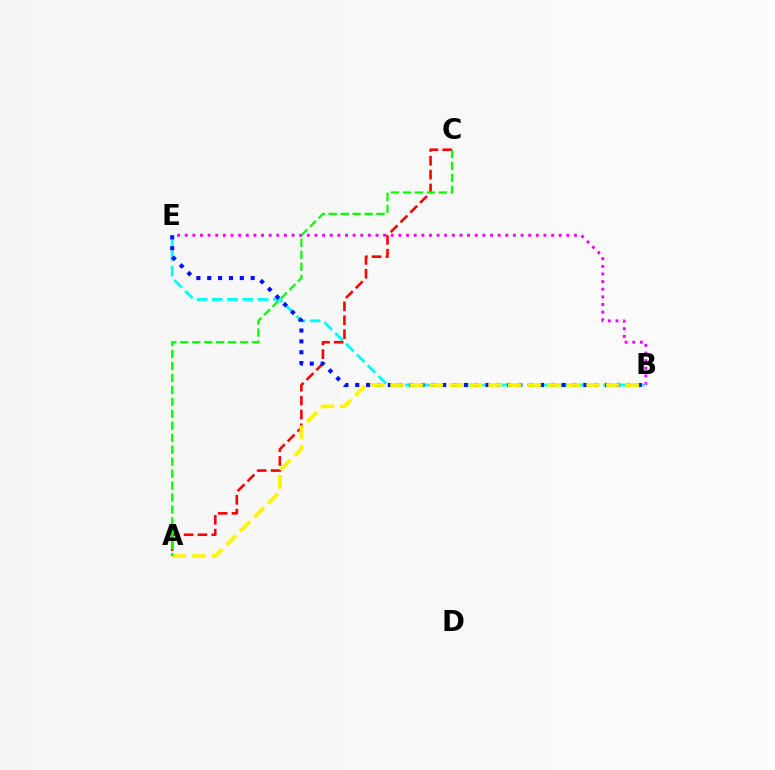{('B', 'E'): [{'color': '#00fff6', 'line_style': 'dashed', 'thickness': 2.07}, {'color': '#ee00ff', 'line_style': 'dotted', 'thickness': 2.07}, {'color': '#0010ff', 'line_style': 'dotted', 'thickness': 2.95}], ('A', 'C'): [{'color': '#ff0000', 'line_style': 'dashed', 'thickness': 1.88}, {'color': '#08ff00', 'line_style': 'dashed', 'thickness': 1.62}], ('A', 'B'): [{'color': '#fcf500', 'line_style': 'dashed', 'thickness': 2.66}]}